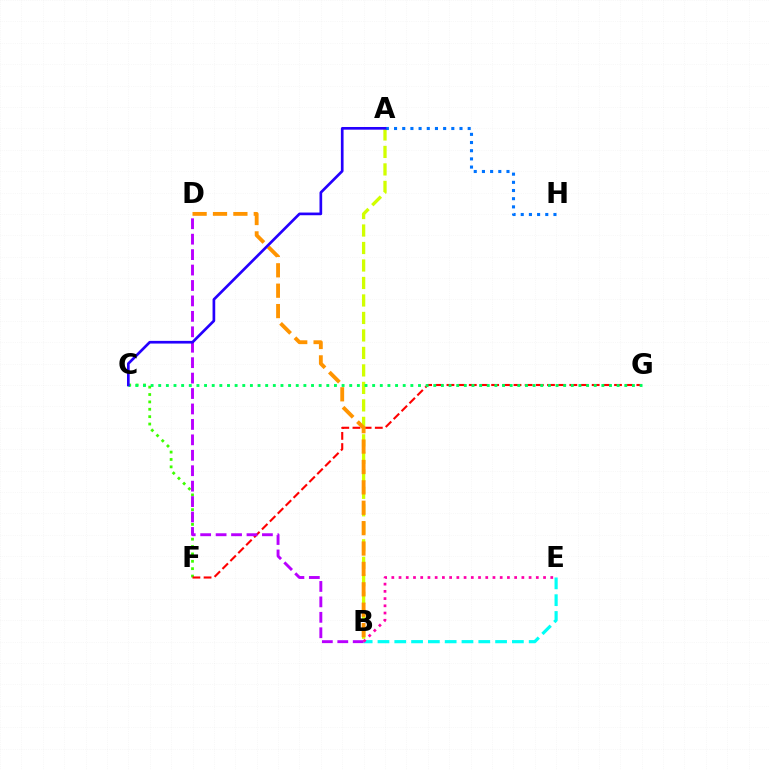{('C', 'F'): [{'color': '#3dff00', 'line_style': 'dotted', 'thickness': 2.01}], ('F', 'G'): [{'color': '#ff0000', 'line_style': 'dashed', 'thickness': 1.52}], ('A', 'B'): [{'color': '#d1ff00', 'line_style': 'dashed', 'thickness': 2.38}], ('B', 'D'): [{'color': '#ff9400', 'line_style': 'dashed', 'thickness': 2.77}, {'color': '#b900ff', 'line_style': 'dashed', 'thickness': 2.1}], ('B', 'E'): [{'color': '#00fff6', 'line_style': 'dashed', 'thickness': 2.28}, {'color': '#ff00ac', 'line_style': 'dotted', 'thickness': 1.96}], ('A', 'H'): [{'color': '#0074ff', 'line_style': 'dotted', 'thickness': 2.22}], ('C', 'G'): [{'color': '#00ff5c', 'line_style': 'dotted', 'thickness': 2.08}], ('A', 'C'): [{'color': '#2500ff', 'line_style': 'solid', 'thickness': 1.93}]}